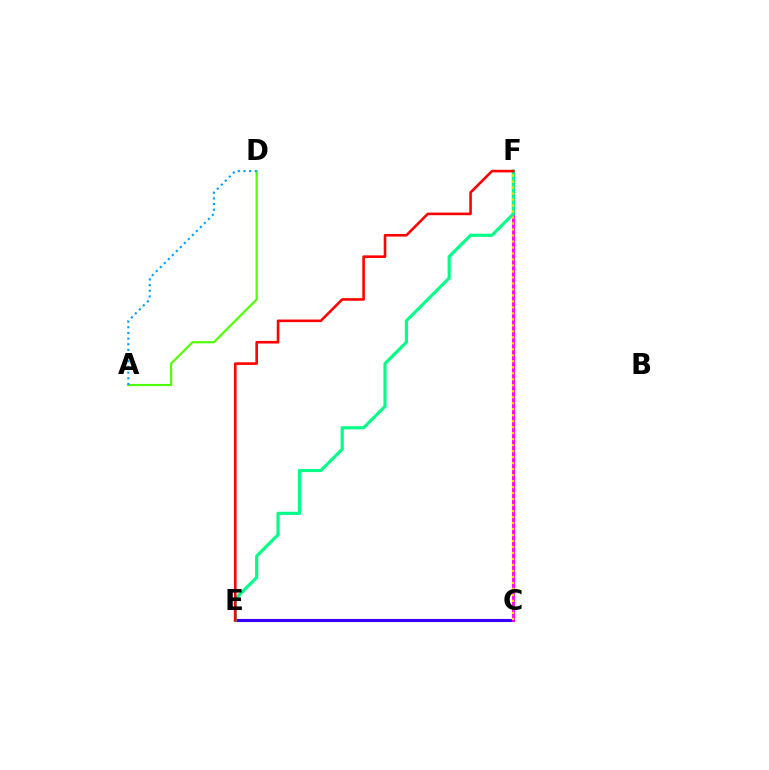{('C', 'E'): [{'color': '#3700ff', 'line_style': 'solid', 'thickness': 2.23}], ('C', 'F'): [{'color': '#ff00ed', 'line_style': 'solid', 'thickness': 2.04}, {'color': '#ffd500', 'line_style': 'dotted', 'thickness': 1.63}], ('E', 'F'): [{'color': '#00ff86', 'line_style': 'solid', 'thickness': 2.26}, {'color': '#ff0000', 'line_style': 'solid', 'thickness': 1.87}], ('A', 'D'): [{'color': '#4fff00', 'line_style': 'solid', 'thickness': 1.56}, {'color': '#009eff', 'line_style': 'dotted', 'thickness': 1.54}]}